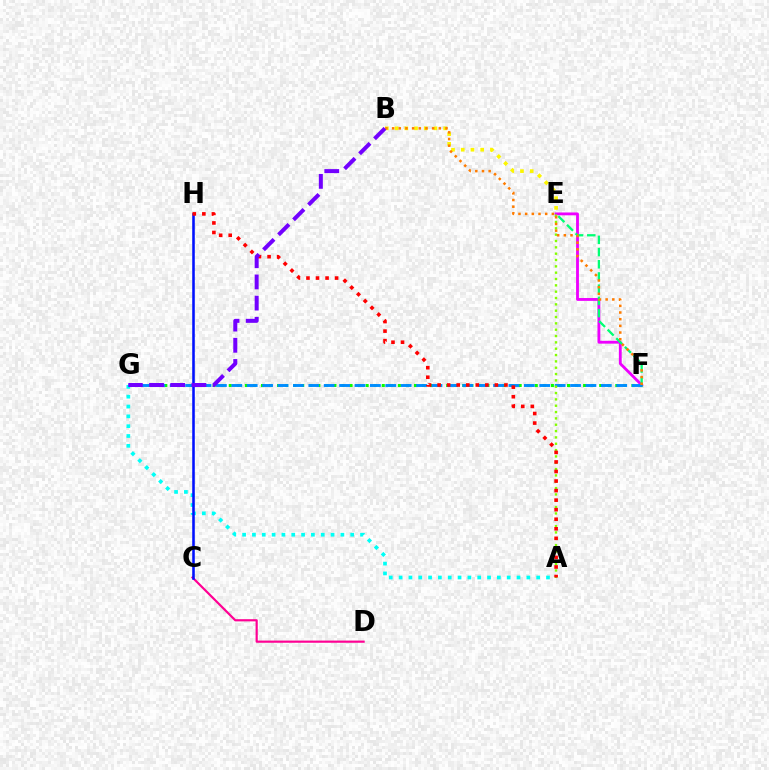{('B', 'E'): [{'color': '#fcf500', 'line_style': 'dotted', 'thickness': 2.64}], ('E', 'F'): [{'color': '#ee00ff', 'line_style': 'solid', 'thickness': 2.04}, {'color': '#00ff74', 'line_style': 'dashed', 'thickness': 1.66}], ('F', 'G'): [{'color': '#08ff00', 'line_style': 'dotted', 'thickness': 2.19}, {'color': '#008cff', 'line_style': 'dashed', 'thickness': 2.09}], ('A', 'G'): [{'color': '#00fff6', 'line_style': 'dotted', 'thickness': 2.67}], ('C', 'D'): [{'color': '#ff0094', 'line_style': 'solid', 'thickness': 1.57}], ('C', 'H'): [{'color': '#0010ff', 'line_style': 'solid', 'thickness': 1.85}], ('A', 'E'): [{'color': '#84ff00', 'line_style': 'dotted', 'thickness': 1.72}], ('A', 'H'): [{'color': '#ff0000', 'line_style': 'dotted', 'thickness': 2.59}], ('B', 'F'): [{'color': '#ff7c00', 'line_style': 'dotted', 'thickness': 1.81}], ('B', 'G'): [{'color': '#7200ff', 'line_style': 'dashed', 'thickness': 2.88}]}